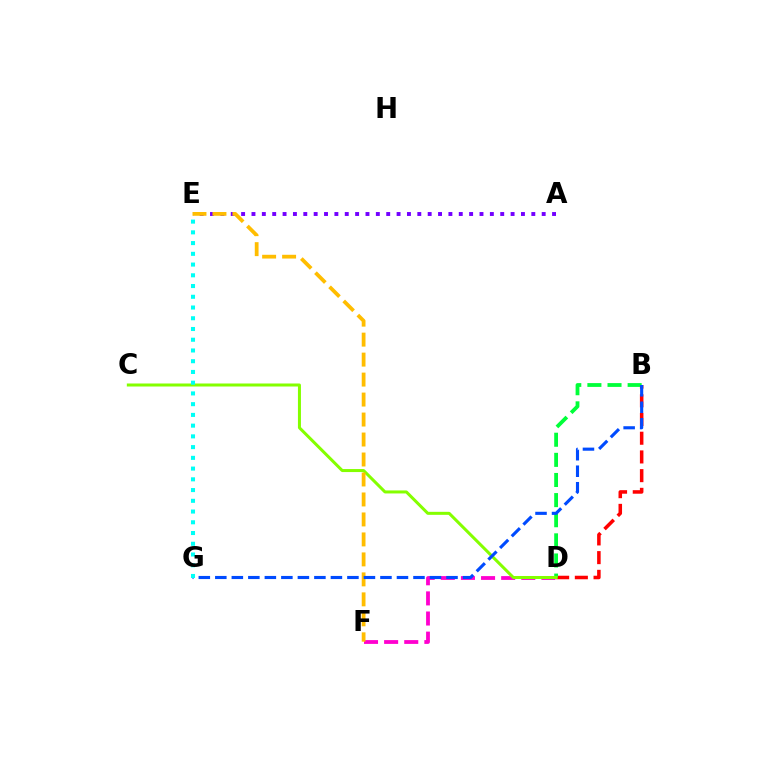{('B', 'D'): [{'color': '#ff0000', 'line_style': 'dashed', 'thickness': 2.54}, {'color': '#00ff39', 'line_style': 'dashed', 'thickness': 2.73}], ('A', 'E'): [{'color': '#7200ff', 'line_style': 'dotted', 'thickness': 2.82}], ('D', 'F'): [{'color': '#ff00cf', 'line_style': 'dashed', 'thickness': 2.73}], ('C', 'D'): [{'color': '#84ff00', 'line_style': 'solid', 'thickness': 2.17}], ('E', 'F'): [{'color': '#ffbd00', 'line_style': 'dashed', 'thickness': 2.71}], ('B', 'G'): [{'color': '#004bff', 'line_style': 'dashed', 'thickness': 2.24}], ('E', 'G'): [{'color': '#00fff6', 'line_style': 'dotted', 'thickness': 2.92}]}